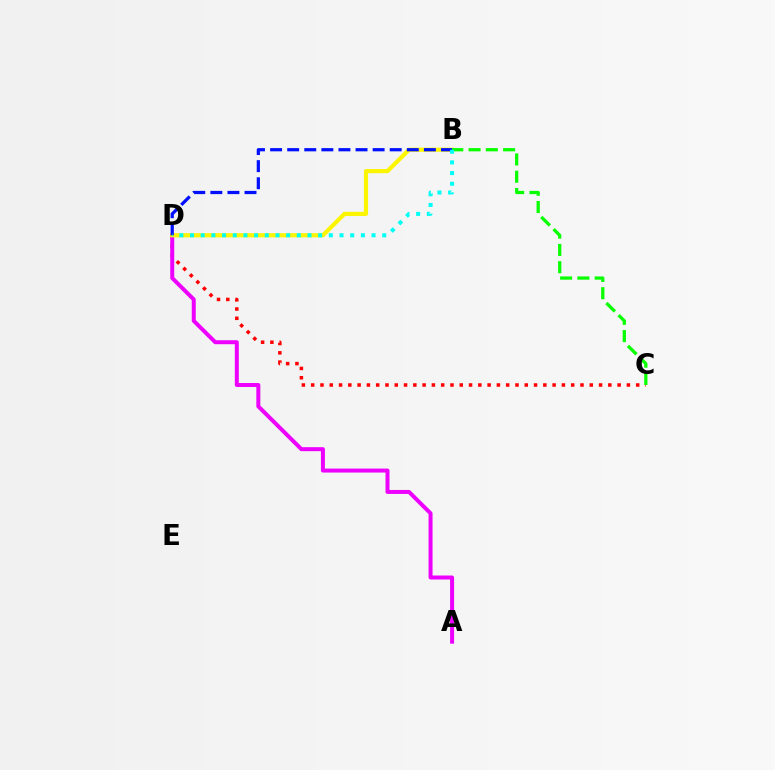{('C', 'D'): [{'color': '#ff0000', 'line_style': 'dotted', 'thickness': 2.52}], ('A', 'D'): [{'color': '#ee00ff', 'line_style': 'solid', 'thickness': 2.87}], ('B', 'D'): [{'color': '#fcf500', 'line_style': 'solid', 'thickness': 3.0}, {'color': '#0010ff', 'line_style': 'dashed', 'thickness': 2.32}, {'color': '#00fff6', 'line_style': 'dotted', 'thickness': 2.9}], ('B', 'C'): [{'color': '#08ff00', 'line_style': 'dashed', 'thickness': 2.35}]}